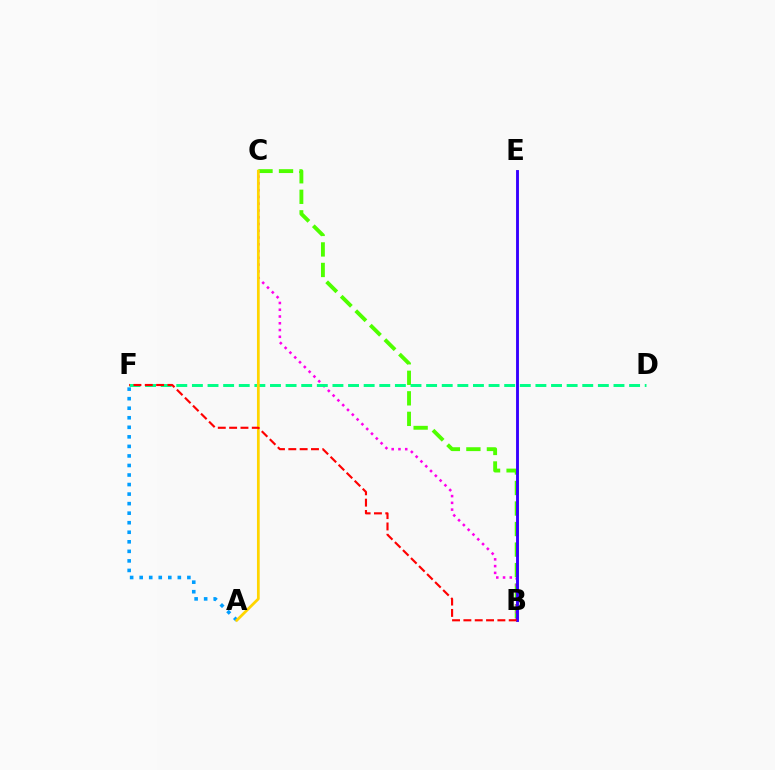{('B', 'C'): [{'color': '#4fff00', 'line_style': 'dashed', 'thickness': 2.79}, {'color': '#ff00ed', 'line_style': 'dotted', 'thickness': 1.84}], ('B', 'E'): [{'color': '#3700ff', 'line_style': 'solid', 'thickness': 2.08}], ('A', 'F'): [{'color': '#009eff', 'line_style': 'dotted', 'thickness': 2.59}], ('D', 'F'): [{'color': '#00ff86', 'line_style': 'dashed', 'thickness': 2.12}], ('A', 'C'): [{'color': '#ffd500', 'line_style': 'solid', 'thickness': 1.98}], ('B', 'F'): [{'color': '#ff0000', 'line_style': 'dashed', 'thickness': 1.54}]}